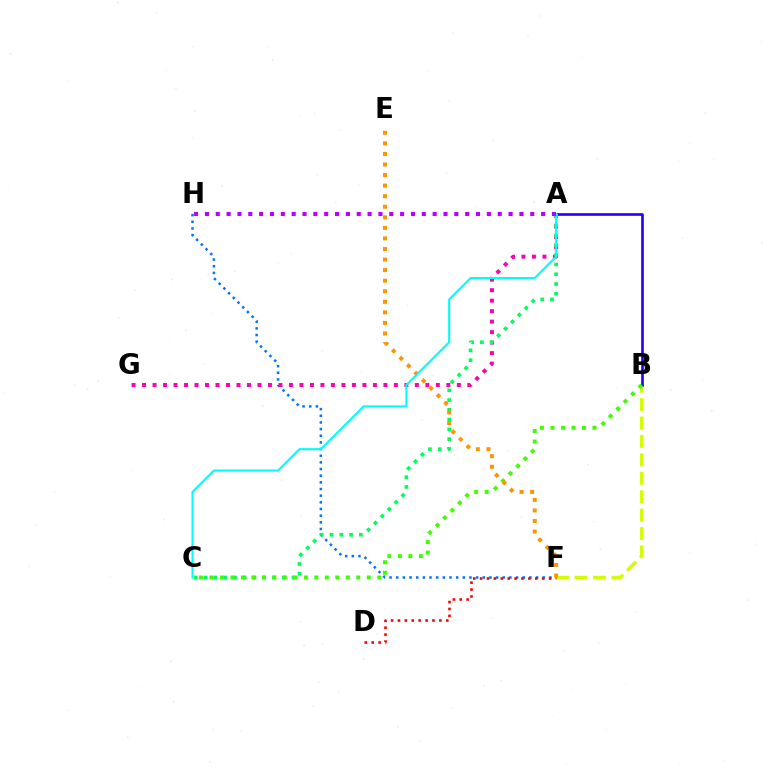{('F', 'H'): [{'color': '#0074ff', 'line_style': 'dotted', 'thickness': 1.81}], ('A', 'G'): [{'color': '#ff00ac', 'line_style': 'dotted', 'thickness': 2.85}], ('B', 'F'): [{'color': '#d1ff00', 'line_style': 'dashed', 'thickness': 2.5}], ('A', 'B'): [{'color': '#2500ff', 'line_style': 'solid', 'thickness': 1.91}], ('A', 'C'): [{'color': '#00ff5c', 'line_style': 'dotted', 'thickness': 2.65}, {'color': '#00fff6', 'line_style': 'solid', 'thickness': 1.52}], ('B', 'C'): [{'color': '#3dff00', 'line_style': 'dotted', 'thickness': 2.85}], ('E', 'F'): [{'color': '#ff9400', 'line_style': 'dotted', 'thickness': 2.87}], ('D', 'F'): [{'color': '#ff0000', 'line_style': 'dotted', 'thickness': 1.87}], ('A', 'H'): [{'color': '#b900ff', 'line_style': 'dotted', 'thickness': 2.95}]}